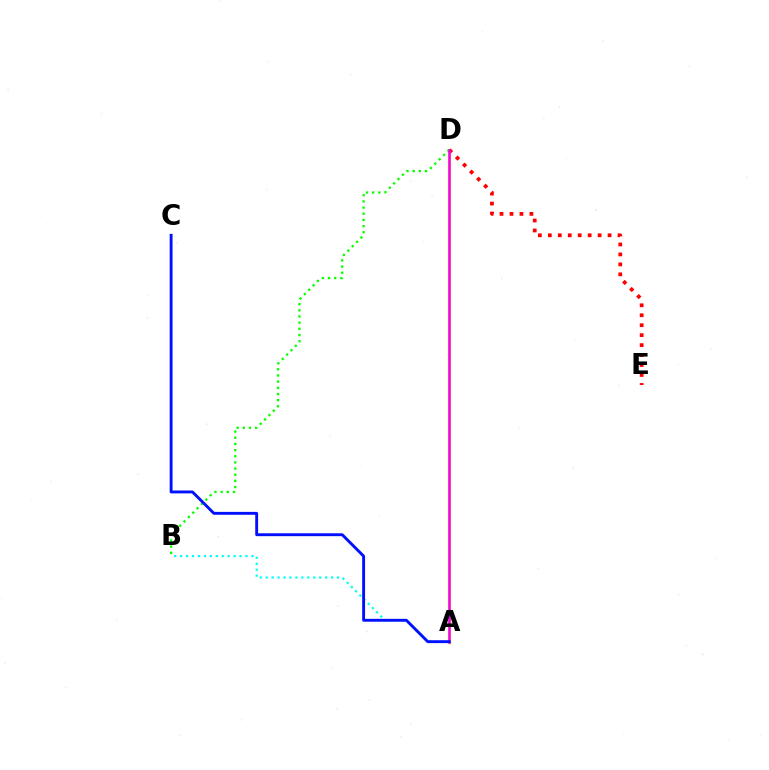{('A', 'D'): [{'color': '#fcf500', 'line_style': 'solid', 'thickness': 2.4}, {'color': '#ee00ff', 'line_style': 'solid', 'thickness': 1.81}], ('D', 'E'): [{'color': '#ff0000', 'line_style': 'dotted', 'thickness': 2.7}], ('A', 'B'): [{'color': '#00fff6', 'line_style': 'dotted', 'thickness': 1.61}], ('B', 'D'): [{'color': '#08ff00', 'line_style': 'dotted', 'thickness': 1.68}], ('A', 'C'): [{'color': '#0010ff', 'line_style': 'solid', 'thickness': 2.08}]}